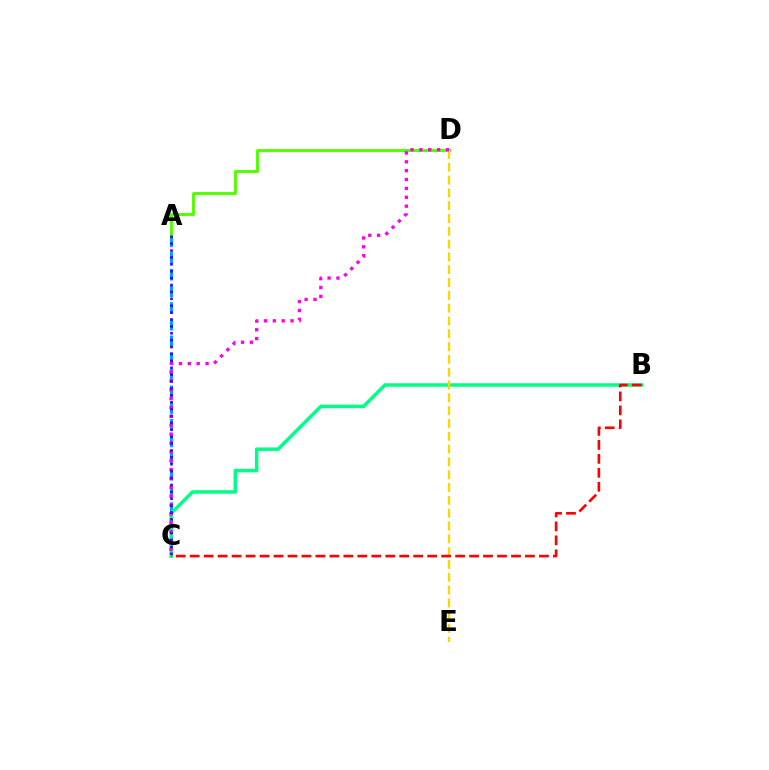{('A', 'C'): [{'color': '#009eff', 'line_style': 'dashed', 'thickness': 2.27}, {'color': '#3700ff', 'line_style': 'dotted', 'thickness': 1.87}], ('B', 'C'): [{'color': '#00ff86', 'line_style': 'solid', 'thickness': 2.51}, {'color': '#ff0000', 'line_style': 'dashed', 'thickness': 1.9}], ('A', 'D'): [{'color': '#4fff00', 'line_style': 'solid', 'thickness': 2.08}], ('D', 'E'): [{'color': '#ffd500', 'line_style': 'dashed', 'thickness': 1.74}], ('C', 'D'): [{'color': '#ff00ed', 'line_style': 'dotted', 'thickness': 2.41}]}